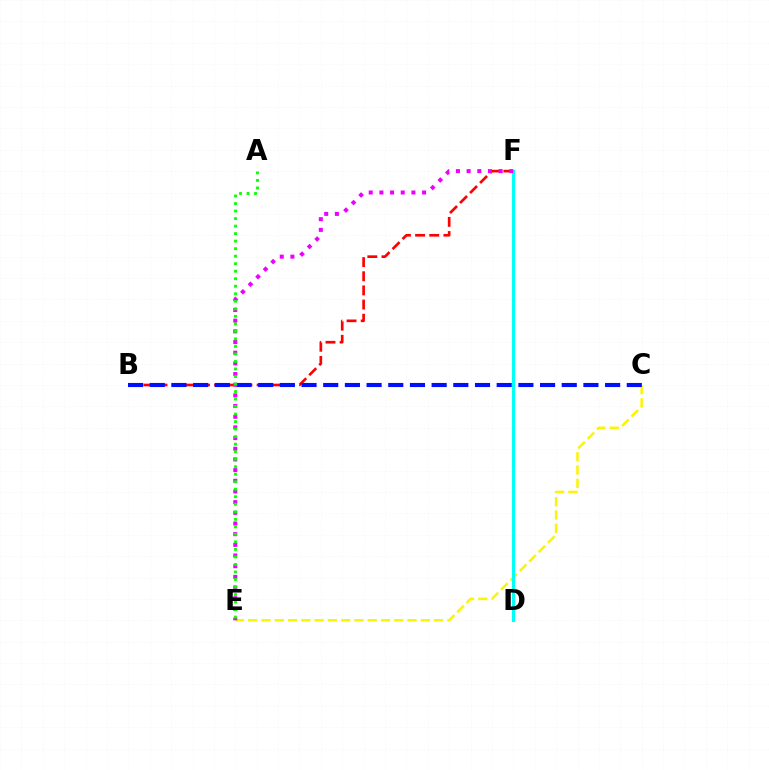{('B', 'F'): [{'color': '#ff0000', 'line_style': 'dashed', 'thickness': 1.92}], ('C', 'E'): [{'color': '#fcf500', 'line_style': 'dashed', 'thickness': 1.8}], ('B', 'C'): [{'color': '#0010ff', 'line_style': 'dashed', 'thickness': 2.95}], ('D', 'F'): [{'color': '#00fff6', 'line_style': 'solid', 'thickness': 2.21}], ('E', 'F'): [{'color': '#ee00ff', 'line_style': 'dotted', 'thickness': 2.9}], ('A', 'E'): [{'color': '#08ff00', 'line_style': 'dotted', 'thickness': 2.04}]}